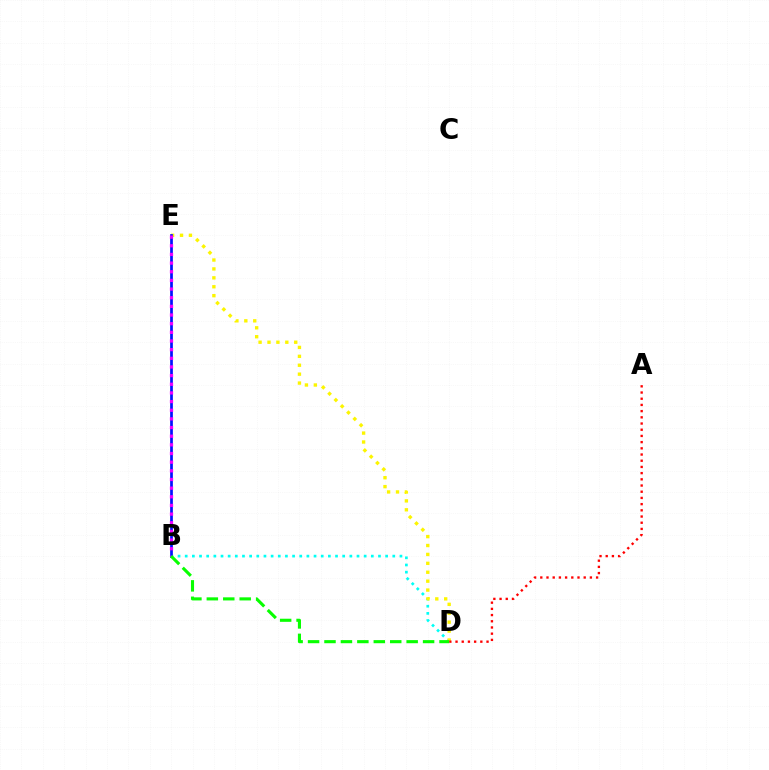{('B', 'D'): [{'color': '#00fff6', 'line_style': 'dotted', 'thickness': 1.94}, {'color': '#08ff00', 'line_style': 'dashed', 'thickness': 2.23}], ('D', 'E'): [{'color': '#fcf500', 'line_style': 'dotted', 'thickness': 2.42}], ('A', 'D'): [{'color': '#ff0000', 'line_style': 'dotted', 'thickness': 1.68}], ('B', 'E'): [{'color': '#0010ff', 'line_style': 'solid', 'thickness': 1.95}, {'color': '#ee00ff', 'line_style': 'dotted', 'thickness': 2.35}]}